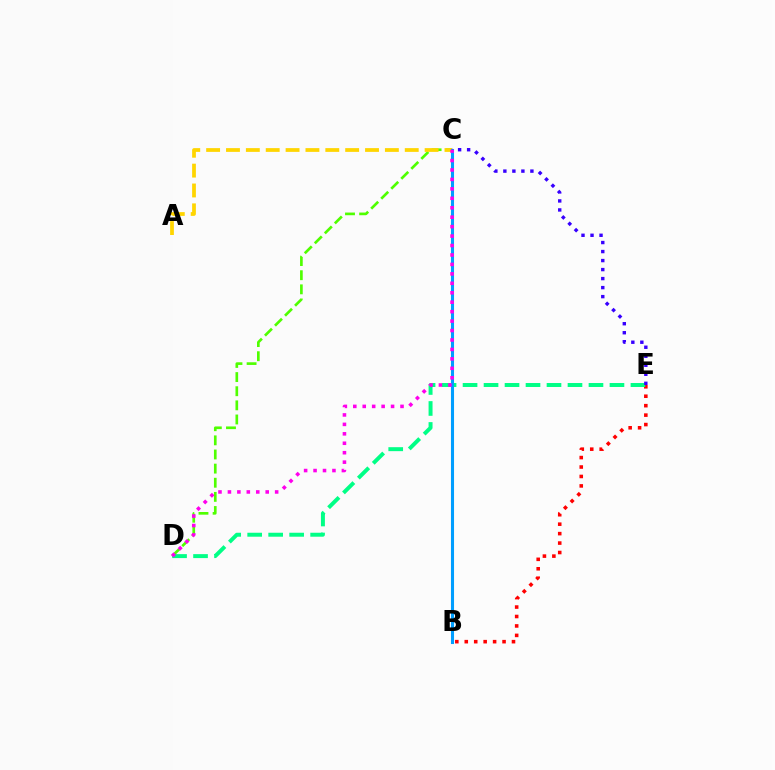{('C', 'D'): [{'color': '#4fff00', 'line_style': 'dashed', 'thickness': 1.92}, {'color': '#ff00ed', 'line_style': 'dotted', 'thickness': 2.57}], ('B', 'E'): [{'color': '#ff0000', 'line_style': 'dotted', 'thickness': 2.57}], ('D', 'E'): [{'color': '#00ff86', 'line_style': 'dashed', 'thickness': 2.85}], ('A', 'C'): [{'color': '#ffd500', 'line_style': 'dashed', 'thickness': 2.7}], ('B', 'C'): [{'color': '#009eff', 'line_style': 'solid', 'thickness': 2.21}], ('C', 'E'): [{'color': '#3700ff', 'line_style': 'dotted', 'thickness': 2.45}]}